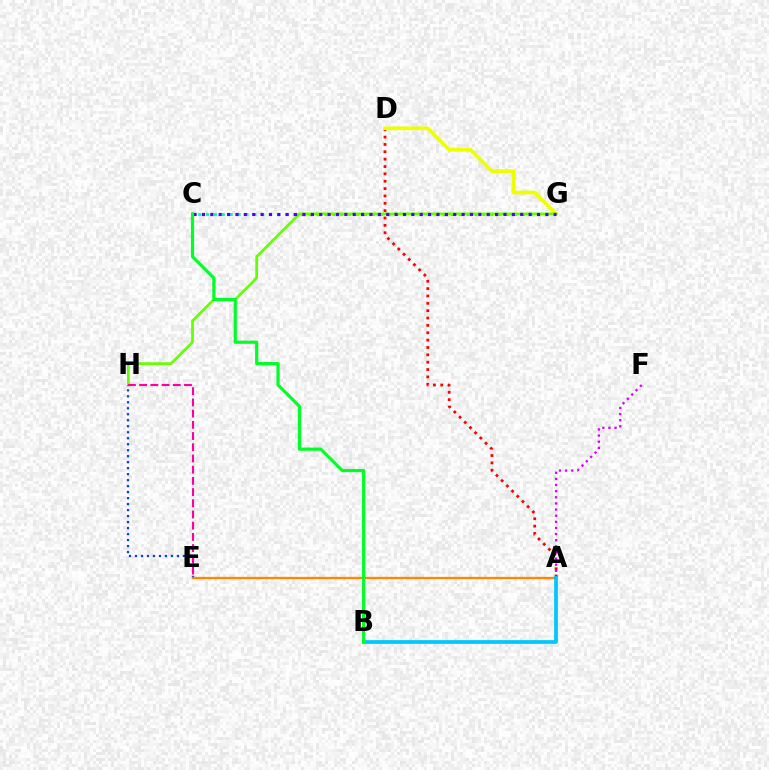{('C', 'G'): [{'color': '#00ffaf', 'line_style': 'dotted', 'thickness': 2.15}, {'color': '#4f00ff', 'line_style': 'dotted', 'thickness': 2.28}], ('A', 'D'): [{'color': '#ff0000', 'line_style': 'dotted', 'thickness': 2.0}], ('A', 'F'): [{'color': '#d600ff', 'line_style': 'dotted', 'thickness': 1.67}], ('D', 'G'): [{'color': '#eeff00', 'line_style': 'solid', 'thickness': 2.68}], ('G', 'H'): [{'color': '#66ff00', 'line_style': 'solid', 'thickness': 1.95}], ('E', 'H'): [{'color': '#003fff', 'line_style': 'dotted', 'thickness': 1.63}, {'color': '#ff00a0', 'line_style': 'dashed', 'thickness': 1.52}], ('A', 'E'): [{'color': '#ff8800', 'line_style': 'solid', 'thickness': 1.66}], ('A', 'B'): [{'color': '#00c7ff', 'line_style': 'solid', 'thickness': 2.69}], ('B', 'C'): [{'color': '#00ff27', 'line_style': 'solid', 'thickness': 2.29}]}